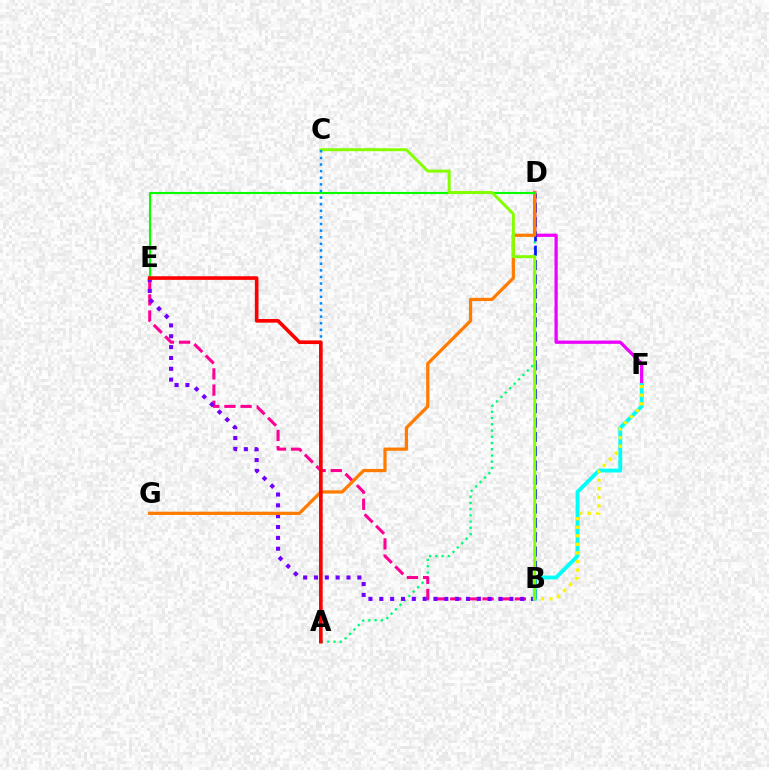{('A', 'D'): [{'color': '#00ff74', 'line_style': 'dotted', 'thickness': 1.7}], ('D', 'F'): [{'color': '#ee00ff', 'line_style': 'solid', 'thickness': 2.34}], ('B', 'E'): [{'color': '#ff0094', 'line_style': 'dashed', 'thickness': 2.2}, {'color': '#7200ff', 'line_style': 'dotted', 'thickness': 2.94}], ('B', 'D'): [{'color': '#0010ff', 'line_style': 'dashed', 'thickness': 1.95}], ('D', 'G'): [{'color': '#ff7c00', 'line_style': 'solid', 'thickness': 2.34}], ('B', 'F'): [{'color': '#00fff6', 'line_style': 'solid', 'thickness': 2.78}, {'color': '#fcf500', 'line_style': 'dotted', 'thickness': 2.33}], ('D', 'E'): [{'color': '#08ff00', 'line_style': 'solid', 'thickness': 1.51}], ('B', 'C'): [{'color': '#84ff00', 'line_style': 'solid', 'thickness': 2.13}], ('A', 'C'): [{'color': '#008cff', 'line_style': 'dotted', 'thickness': 1.8}], ('A', 'E'): [{'color': '#ff0000', 'line_style': 'solid', 'thickness': 2.62}]}